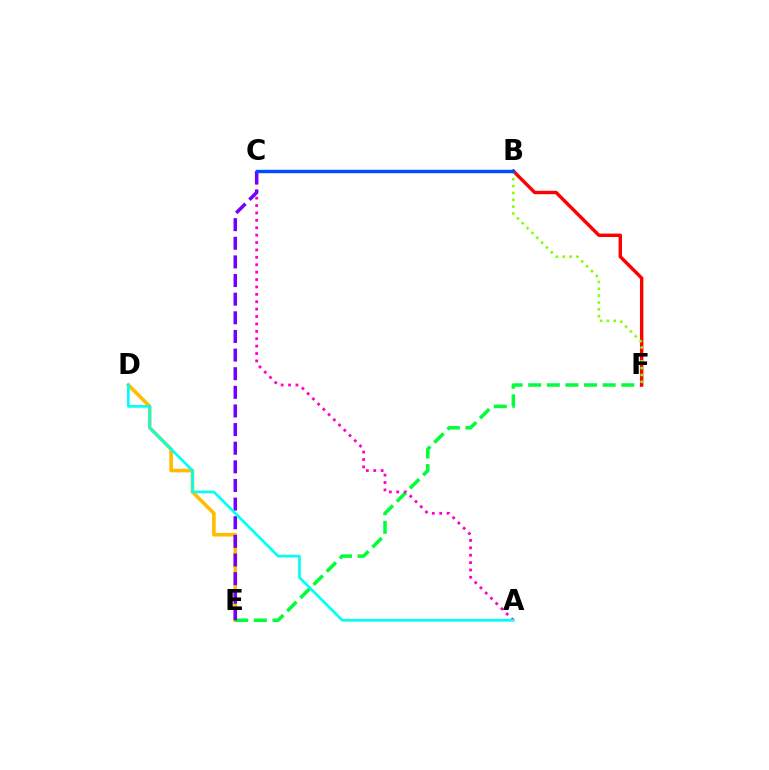{('D', 'E'): [{'color': '#ffbd00', 'line_style': 'solid', 'thickness': 2.62}], ('E', 'F'): [{'color': '#00ff39', 'line_style': 'dashed', 'thickness': 2.53}], ('A', 'C'): [{'color': '#ff00cf', 'line_style': 'dotted', 'thickness': 2.01}], ('B', 'F'): [{'color': '#ff0000', 'line_style': 'solid', 'thickness': 2.46}, {'color': '#84ff00', 'line_style': 'dotted', 'thickness': 1.86}], ('C', 'E'): [{'color': '#7200ff', 'line_style': 'dashed', 'thickness': 2.53}], ('B', 'C'): [{'color': '#004bff', 'line_style': 'solid', 'thickness': 2.46}], ('A', 'D'): [{'color': '#00fff6', 'line_style': 'solid', 'thickness': 1.93}]}